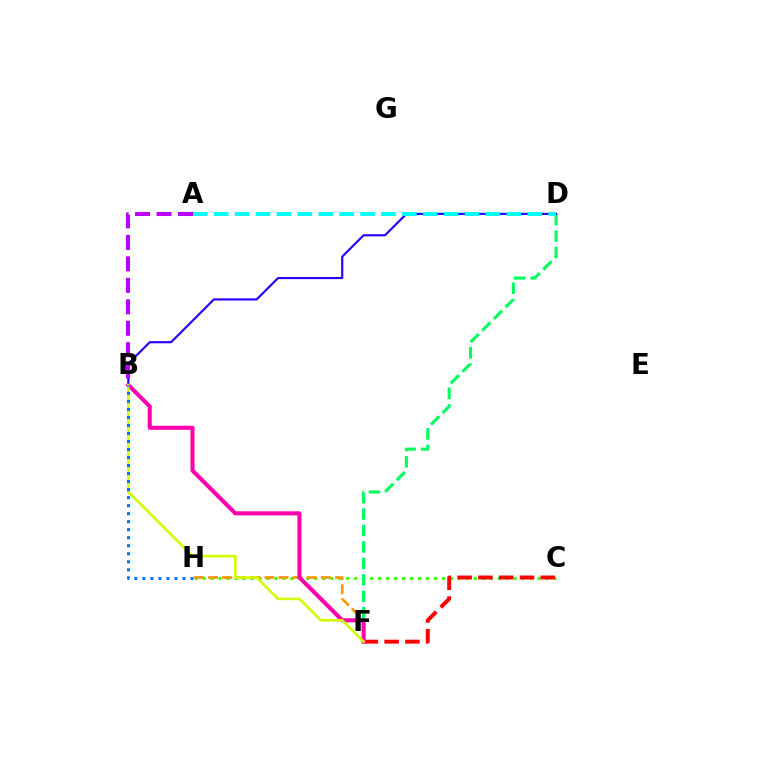{('C', 'H'): [{'color': '#3dff00', 'line_style': 'dotted', 'thickness': 2.17}], ('F', 'H'): [{'color': '#ff9400', 'line_style': 'dashed', 'thickness': 1.91}], ('C', 'F'): [{'color': '#ff0000', 'line_style': 'dashed', 'thickness': 2.82}], ('D', 'F'): [{'color': '#00ff5c', 'line_style': 'dashed', 'thickness': 2.24}], ('B', 'F'): [{'color': '#ff00ac', 'line_style': 'solid', 'thickness': 2.93}, {'color': '#d1ff00', 'line_style': 'solid', 'thickness': 1.86}], ('B', 'D'): [{'color': '#2500ff', 'line_style': 'solid', 'thickness': 1.55}], ('B', 'H'): [{'color': '#0074ff', 'line_style': 'dotted', 'thickness': 2.18}], ('A', 'D'): [{'color': '#00fff6', 'line_style': 'dashed', 'thickness': 2.84}], ('A', 'B'): [{'color': '#b900ff', 'line_style': 'dashed', 'thickness': 2.92}]}